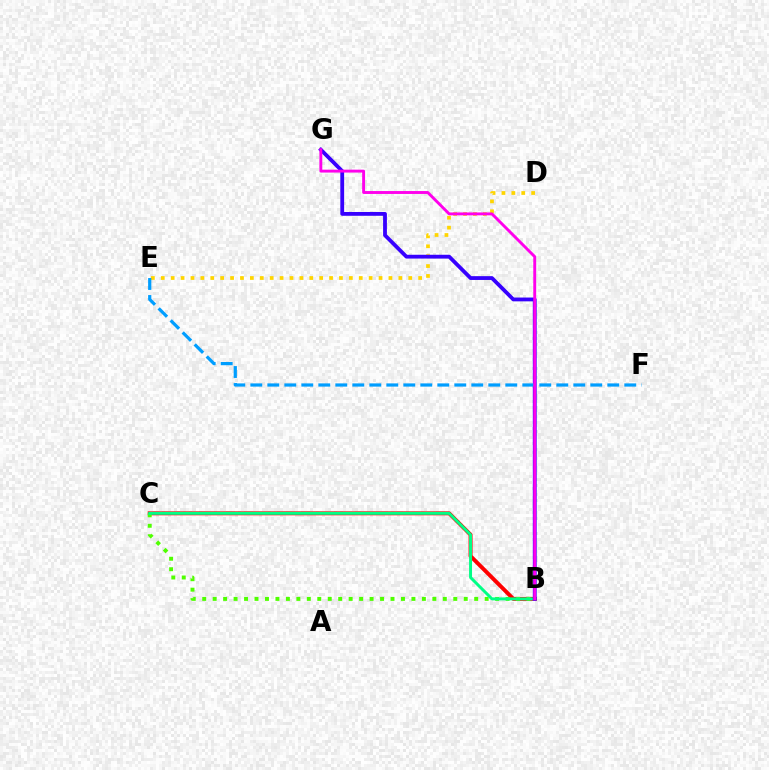{('B', 'C'): [{'color': '#ff0000', 'line_style': 'solid', 'thickness': 2.84}, {'color': '#4fff00', 'line_style': 'dotted', 'thickness': 2.84}, {'color': '#00ff86', 'line_style': 'solid', 'thickness': 2.13}], ('D', 'E'): [{'color': '#ffd500', 'line_style': 'dotted', 'thickness': 2.69}], ('B', 'G'): [{'color': '#3700ff', 'line_style': 'solid', 'thickness': 2.74}, {'color': '#ff00ed', 'line_style': 'solid', 'thickness': 2.09}], ('E', 'F'): [{'color': '#009eff', 'line_style': 'dashed', 'thickness': 2.31}]}